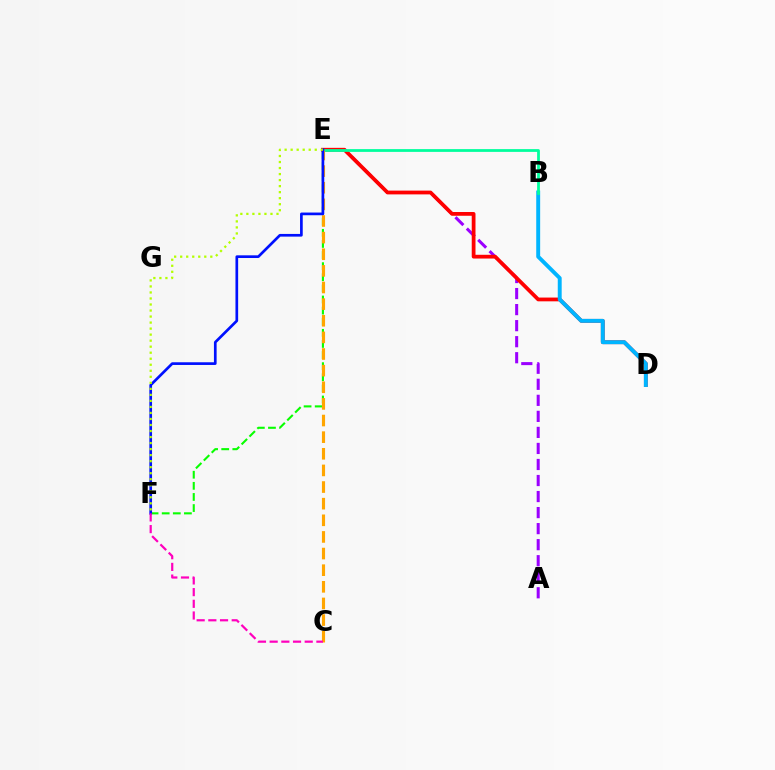{('A', 'E'): [{'color': '#9b00ff', 'line_style': 'dashed', 'thickness': 2.18}], ('D', 'E'): [{'color': '#ff0000', 'line_style': 'solid', 'thickness': 2.71}], ('E', 'F'): [{'color': '#08ff00', 'line_style': 'dashed', 'thickness': 1.51}, {'color': '#0010ff', 'line_style': 'solid', 'thickness': 1.94}, {'color': '#b3ff00', 'line_style': 'dotted', 'thickness': 1.64}], ('B', 'D'): [{'color': '#00b5ff', 'line_style': 'solid', 'thickness': 2.82}], ('B', 'E'): [{'color': '#00ff9d', 'line_style': 'solid', 'thickness': 2.0}], ('C', 'E'): [{'color': '#ffa500', 'line_style': 'dashed', 'thickness': 2.26}], ('C', 'F'): [{'color': '#ff00bd', 'line_style': 'dashed', 'thickness': 1.59}]}